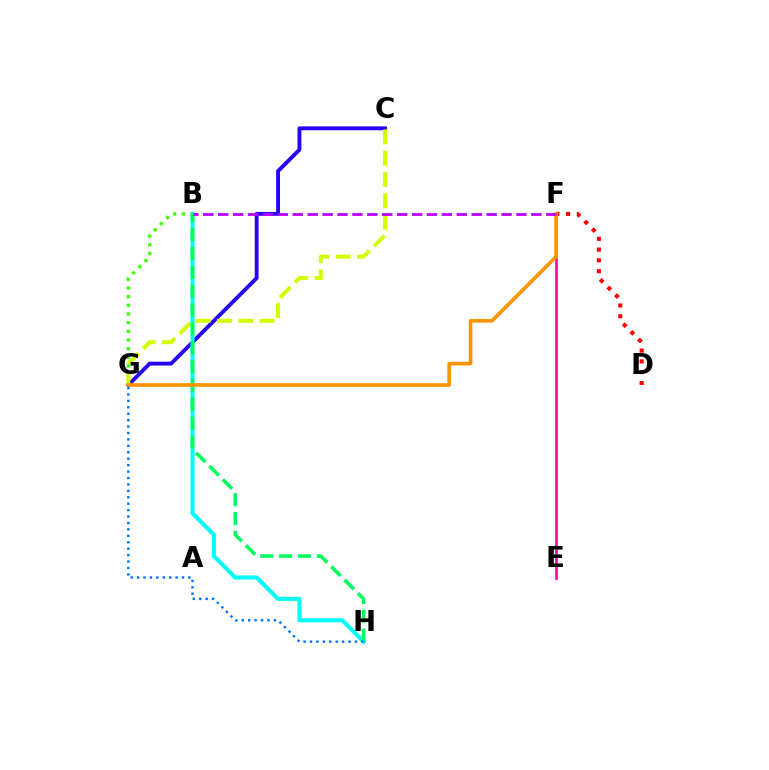{('E', 'F'): [{'color': '#ff00ac', 'line_style': 'solid', 'thickness': 1.9}], ('D', 'F'): [{'color': '#ff0000', 'line_style': 'dotted', 'thickness': 2.93}], ('B', 'G'): [{'color': '#3dff00', 'line_style': 'dotted', 'thickness': 2.36}], ('C', 'G'): [{'color': '#2500ff', 'line_style': 'solid', 'thickness': 2.79}, {'color': '#d1ff00', 'line_style': 'dashed', 'thickness': 2.89}], ('B', 'H'): [{'color': '#00fff6', 'line_style': 'solid', 'thickness': 2.95}, {'color': '#00ff5c', 'line_style': 'dashed', 'thickness': 2.56}], ('F', 'G'): [{'color': '#ff9400', 'line_style': 'solid', 'thickness': 2.61}], ('G', 'H'): [{'color': '#0074ff', 'line_style': 'dotted', 'thickness': 1.75}], ('B', 'F'): [{'color': '#b900ff', 'line_style': 'dashed', 'thickness': 2.03}]}